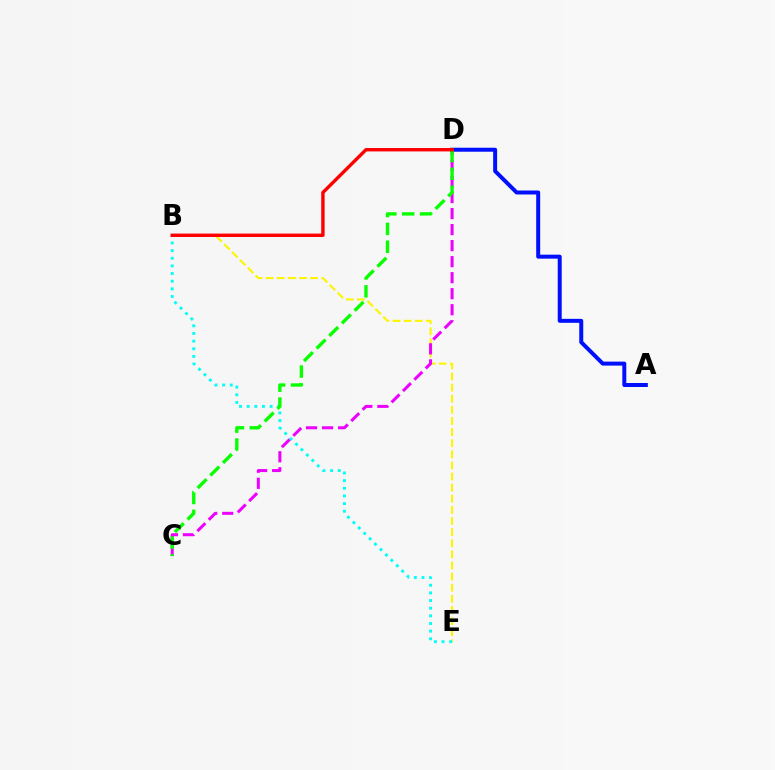{('B', 'E'): [{'color': '#fcf500', 'line_style': 'dashed', 'thickness': 1.51}, {'color': '#00fff6', 'line_style': 'dotted', 'thickness': 2.08}], ('C', 'D'): [{'color': '#ee00ff', 'line_style': 'dashed', 'thickness': 2.18}, {'color': '#08ff00', 'line_style': 'dashed', 'thickness': 2.42}], ('A', 'D'): [{'color': '#0010ff', 'line_style': 'solid', 'thickness': 2.87}], ('B', 'D'): [{'color': '#ff0000', 'line_style': 'solid', 'thickness': 2.45}]}